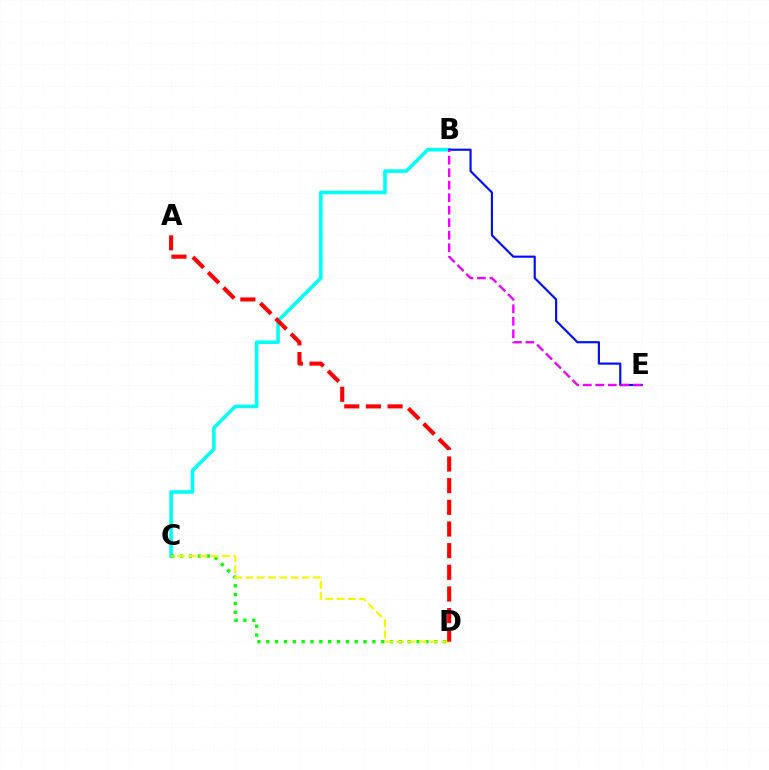{('B', 'C'): [{'color': '#00fff6', 'line_style': 'solid', 'thickness': 2.58}], ('B', 'E'): [{'color': '#0010ff', 'line_style': 'solid', 'thickness': 1.56}, {'color': '#ee00ff', 'line_style': 'dashed', 'thickness': 1.7}], ('C', 'D'): [{'color': '#08ff00', 'line_style': 'dotted', 'thickness': 2.4}, {'color': '#fcf500', 'line_style': 'dashed', 'thickness': 1.53}], ('A', 'D'): [{'color': '#ff0000', 'line_style': 'dashed', 'thickness': 2.94}]}